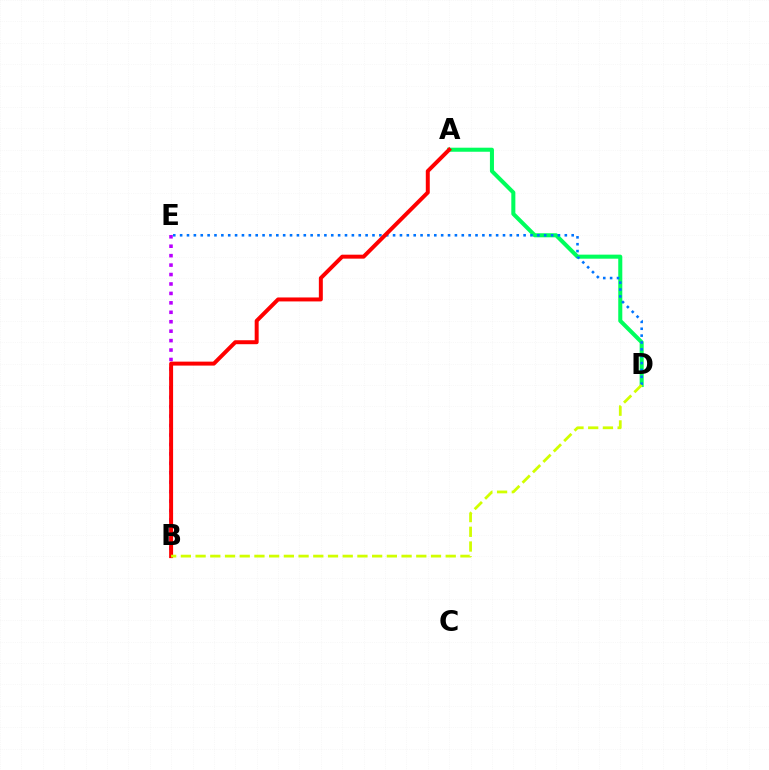{('B', 'E'): [{'color': '#b900ff', 'line_style': 'dotted', 'thickness': 2.56}], ('A', 'D'): [{'color': '#00ff5c', 'line_style': 'solid', 'thickness': 2.91}], ('D', 'E'): [{'color': '#0074ff', 'line_style': 'dotted', 'thickness': 1.87}], ('A', 'B'): [{'color': '#ff0000', 'line_style': 'solid', 'thickness': 2.85}], ('B', 'D'): [{'color': '#d1ff00', 'line_style': 'dashed', 'thickness': 2.0}]}